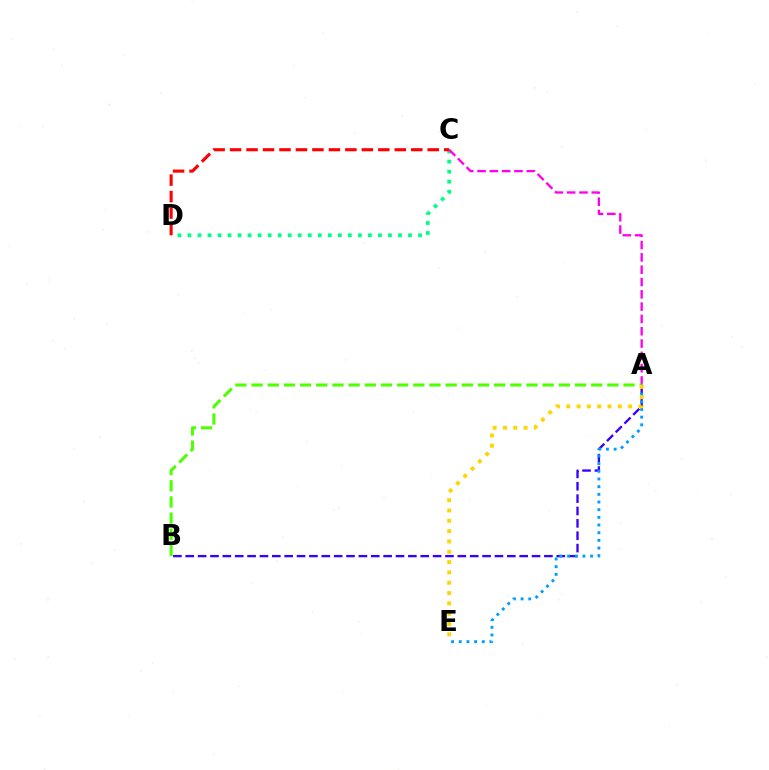{('C', 'D'): [{'color': '#00ff86', 'line_style': 'dotted', 'thickness': 2.72}, {'color': '#ff0000', 'line_style': 'dashed', 'thickness': 2.24}], ('A', 'B'): [{'color': '#3700ff', 'line_style': 'dashed', 'thickness': 1.68}, {'color': '#4fff00', 'line_style': 'dashed', 'thickness': 2.2}], ('A', 'E'): [{'color': '#009eff', 'line_style': 'dotted', 'thickness': 2.09}, {'color': '#ffd500', 'line_style': 'dotted', 'thickness': 2.8}], ('A', 'C'): [{'color': '#ff00ed', 'line_style': 'dashed', 'thickness': 1.67}]}